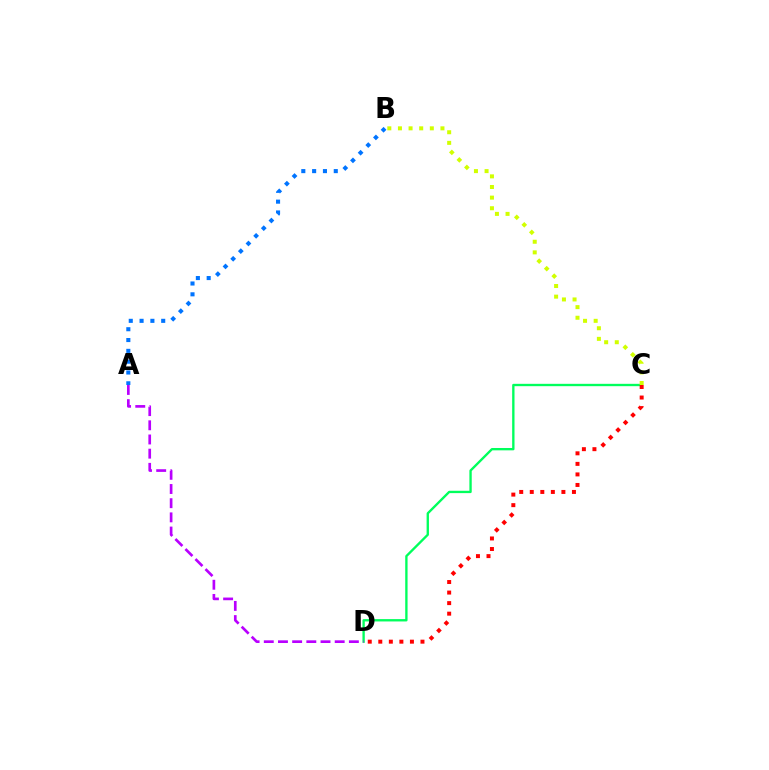{('A', 'B'): [{'color': '#0074ff', 'line_style': 'dotted', 'thickness': 2.94}], ('C', 'D'): [{'color': '#00ff5c', 'line_style': 'solid', 'thickness': 1.69}, {'color': '#ff0000', 'line_style': 'dotted', 'thickness': 2.86}], ('B', 'C'): [{'color': '#d1ff00', 'line_style': 'dotted', 'thickness': 2.89}], ('A', 'D'): [{'color': '#b900ff', 'line_style': 'dashed', 'thickness': 1.93}]}